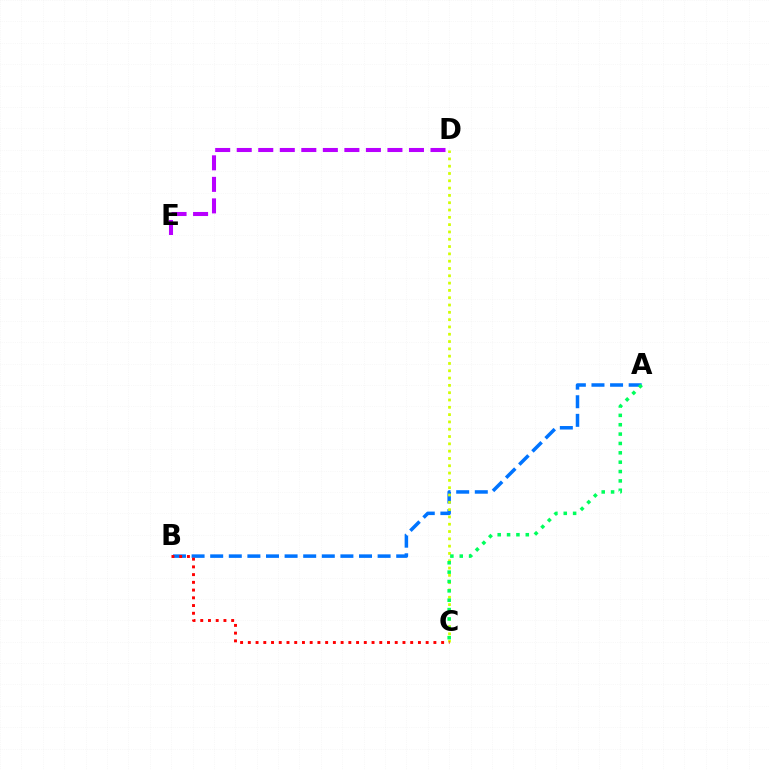{('A', 'B'): [{'color': '#0074ff', 'line_style': 'dashed', 'thickness': 2.53}], ('C', 'D'): [{'color': '#d1ff00', 'line_style': 'dotted', 'thickness': 1.99}], ('A', 'C'): [{'color': '#00ff5c', 'line_style': 'dotted', 'thickness': 2.54}], ('D', 'E'): [{'color': '#b900ff', 'line_style': 'dashed', 'thickness': 2.92}], ('B', 'C'): [{'color': '#ff0000', 'line_style': 'dotted', 'thickness': 2.1}]}